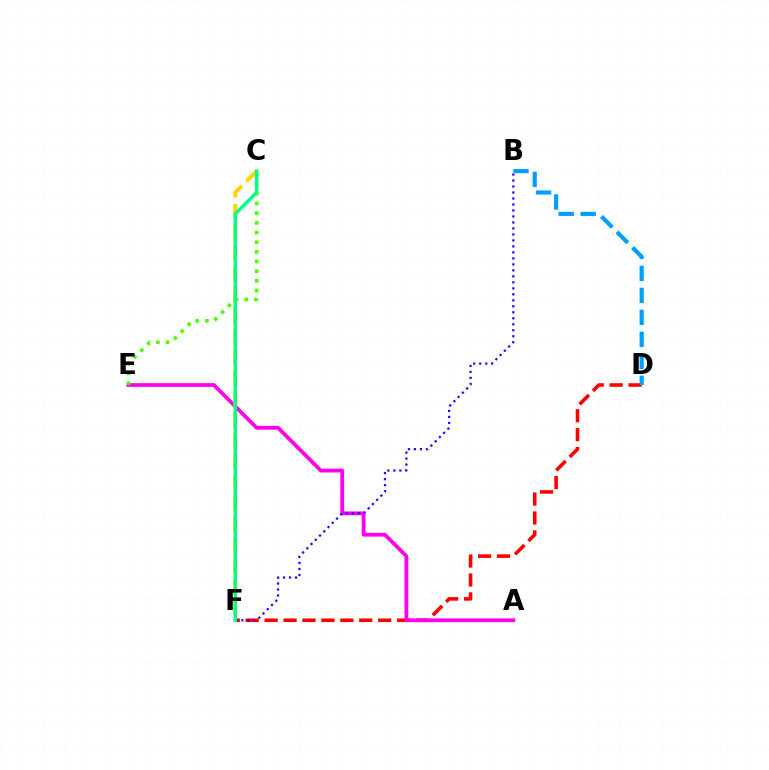{('D', 'F'): [{'color': '#ff0000', 'line_style': 'dashed', 'thickness': 2.57}], ('A', 'E'): [{'color': '#ff00ed', 'line_style': 'solid', 'thickness': 2.71}], ('C', 'E'): [{'color': '#4fff00', 'line_style': 'dotted', 'thickness': 2.62}], ('B', 'D'): [{'color': '#009eff', 'line_style': 'dashed', 'thickness': 2.99}], ('B', 'F'): [{'color': '#3700ff', 'line_style': 'dotted', 'thickness': 1.63}], ('C', 'F'): [{'color': '#ffd500', 'line_style': 'dashed', 'thickness': 2.83}, {'color': '#00ff86', 'line_style': 'solid', 'thickness': 2.49}]}